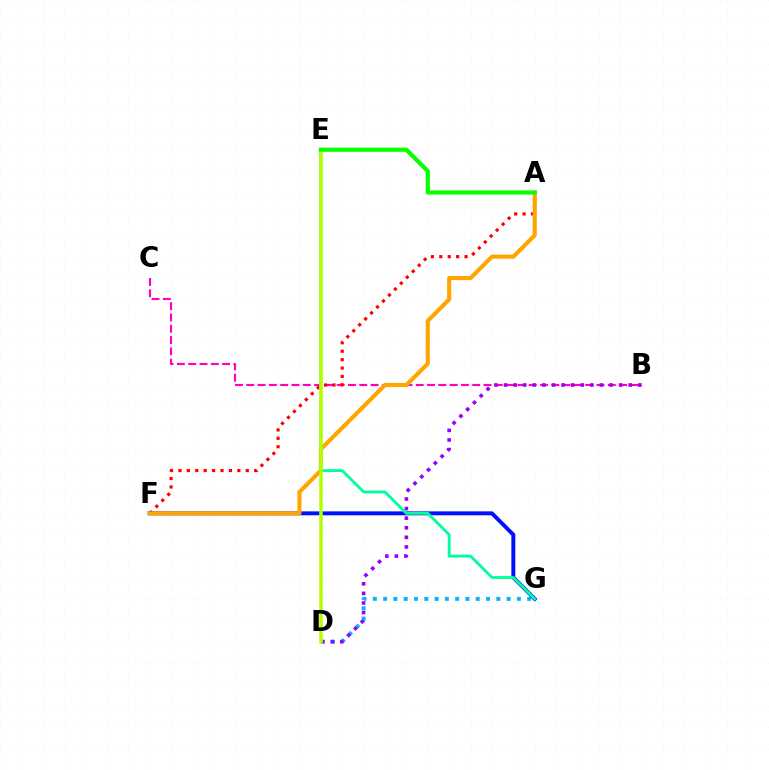{('D', 'G'): [{'color': '#00b5ff', 'line_style': 'dotted', 'thickness': 2.8}], ('B', 'C'): [{'color': '#ff00bd', 'line_style': 'dashed', 'thickness': 1.53}], ('A', 'F'): [{'color': '#ff0000', 'line_style': 'dotted', 'thickness': 2.29}, {'color': '#ffa500', 'line_style': 'solid', 'thickness': 2.96}], ('B', 'D'): [{'color': '#9b00ff', 'line_style': 'dotted', 'thickness': 2.61}], ('F', 'G'): [{'color': '#0010ff', 'line_style': 'solid', 'thickness': 2.83}], ('E', 'G'): [{'color': '#00ff9d', 'line_style': 'solid', 'thickness': 2.05}], ('D', 'E'): [{'color': '#b3ff00', 'line_style': 'solid', 'thickness': 2.52}], ('A', 'E'): [{'color': '#08ff00', 'line_style': 'solid', 'thickness': 3.0}]}